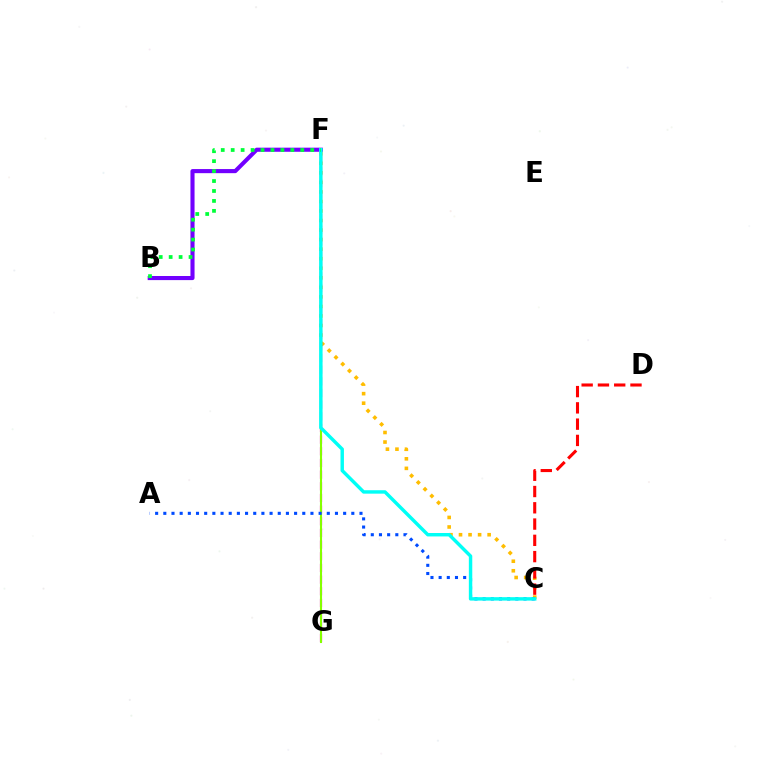{('C', 'F'): [{'color': '#ffbd00', 'line_style': 'dotted', 'thickness': 2.59}, {'color': '#00fff6', 'line_style': 'solid', 'thickness': 2.47}], ('F', 'G'): [{'color': '#ff00cf', 'line_style': 'dashed', 'thickness': 1.58}, {'color': '#84ff00', 'line_style': 'solid', 'thickness': 1.5}], ('A', 'C'): [{'color': '#004bff', 'line_style': 'dotted', 'thickness': 2.22}], ('B', 'F'): [{'color': '#7200ff', 'line_style': 'solid', 'thickness': 2.95}, {'color': '#00ff39', 'line_style': 'dotted', 'thickness': 2.7}], ('C', 'D'): [{'color': '#ff0000', 'line_style': 'dashed', 'thickness': 2.21}]}